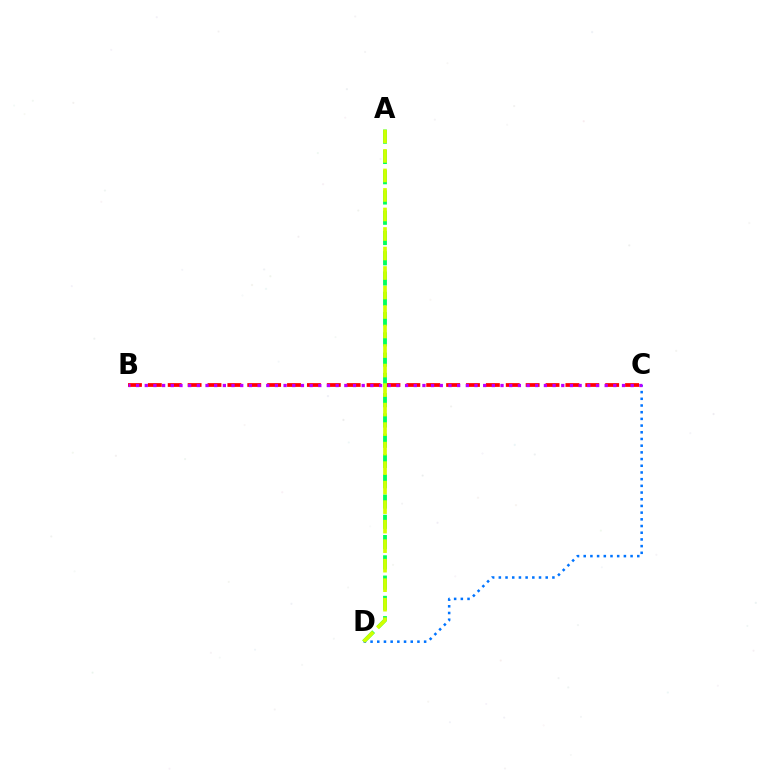{('B', 'C'): [{'color': '#ff0000', 'line_style': 'dashed', 'thickness': 2.7}, {'color': '#b900ff', 'line_style': 'dotted', 'thickness': 2.36}], ('A', 'D'): [{'color': '#00ff5c', 'line_style': 'dashed', 'thickness': 2.75}, {'color': '#d1ff00', 'line_style': 'dashed', 'thickness': 2.65}], ('C', 'D'): [{'color': '#0074ff', 'line_style': 'dotted', 'thickness': 1.82}]}